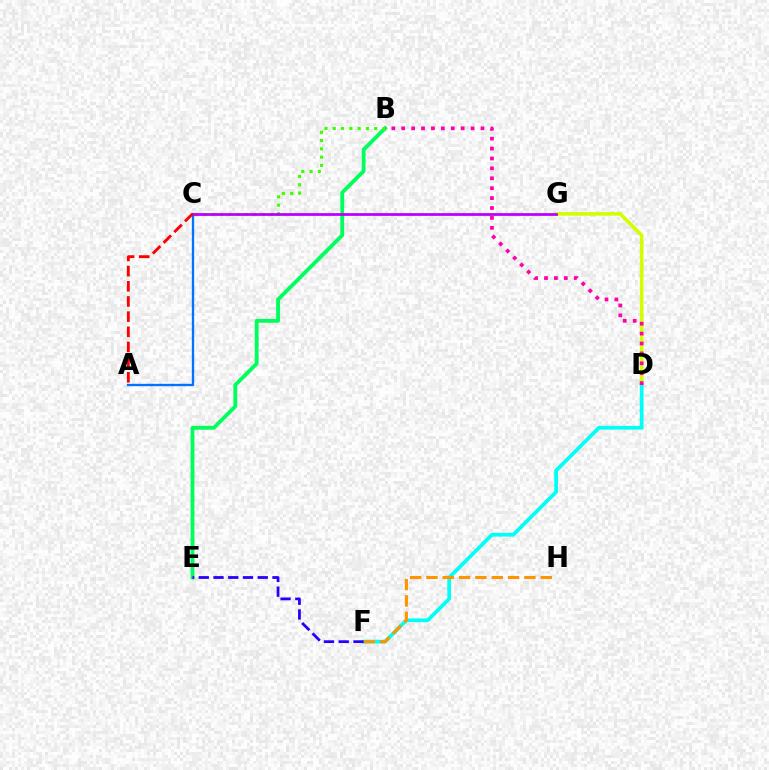{('B', 'E'): [{'color': '#00ff5c', 'line_style': 'solid', 'thickness': 2.77}], ('D', 'G'): [{'color': '#d1ff00', 'line_style': 'solid', 'thickness': 2.61}], ('D', 'F'): [{'color': '#00fff6', 'line_style': 'solid', 'thickness': 2.69}], ('A', 'C'): [{'color': '#0074ff', 'line_style': 'solid', 'thickness': 1.68}, {'color': '#ff0000', 'line_style': 'dashed', 'thickness': 2.06}], ('F', 'H'): [{'color': '#ff9400', 'line_style': 'dashed', 'thickness': 2.22}], ('B', 'C'): [{'color': '#3dff00', 'line_style': 'dotted', 'thickness': 2.25}], ('C', 'G'): [{'color': '#b900ff', 'line_style': 'solid', 'thickness': 1.97}], ('B', 'D'): [{'color': '#ff00ac', 'line_style': 'dotted', 'thickness': 2.69}], ('E', 'F'): [{'color': '#2500ff', 'line_style': 'dashed', 'thickness': 2.0}]}